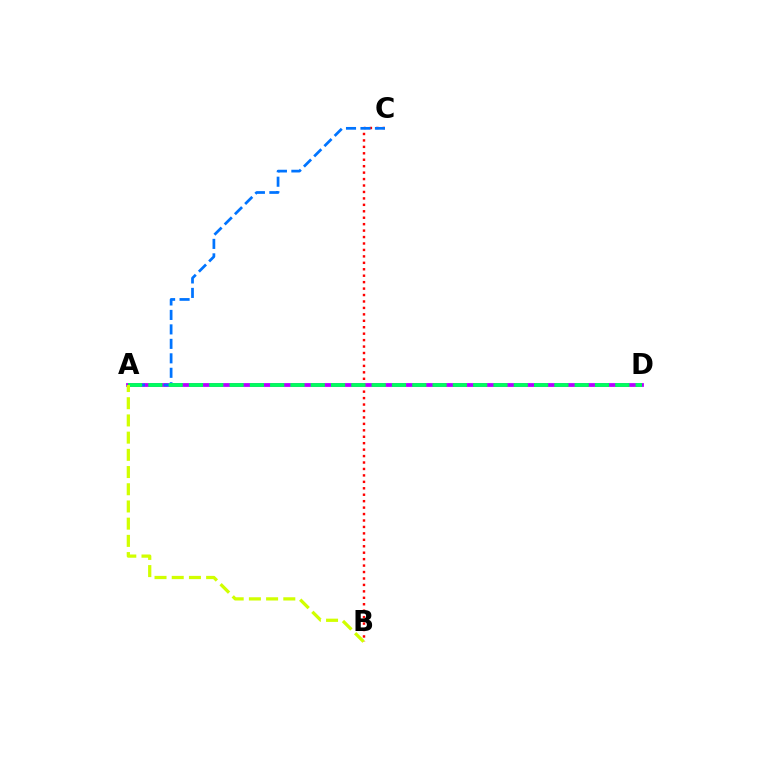{('B', 'C'): [{'color': '#ff0000', 'line_style': 'dotted', 'thickness': 1.75}], ('A', 'D'): [{'color': '#b900ff', 'line_style': 'solid', 'thickness': 2.73}, {'color': '#00ff5c', 'line_style': 'dashed', 'thickness': 2.76}], ('A', 'C'): [{'color': '#0074ff', 'line_style': 'dashed', 'thickness': 1.97}], ('A', 'B'): [{'color': '#d1ff00', 'line_style': 'dashed', 'thickness': 2.34}]}